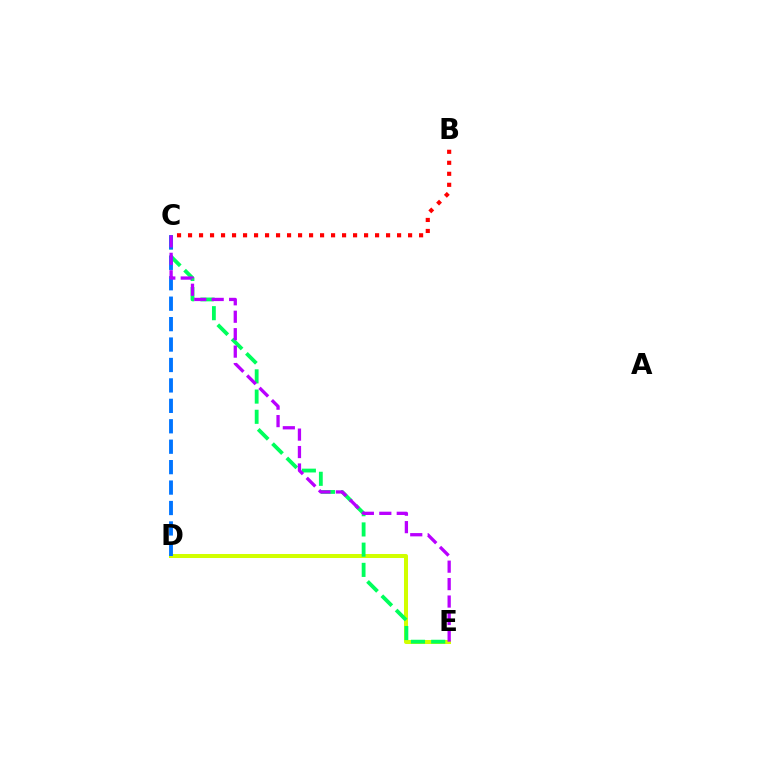{('D', 'E'): [{'color': '#d1ff00', 'line_style': 'solid', 'thickness': 2.88}], ('C', 'E'): [{'color': '#00ff5c', 'line_style': 'dashed', 'thickness': 2.75}, {'color': '#b900ff', 'line_style': 'dashed', 'thickness': 2.37}], ('C', 'D'): [{'color': '#0074ff', 'line_style': 'dashed', 'thickness': 2.78}], ('B', 'C'): [{'color': '#ff0000', 'line_style': 'dotted', 'thickness': 2.99}]}